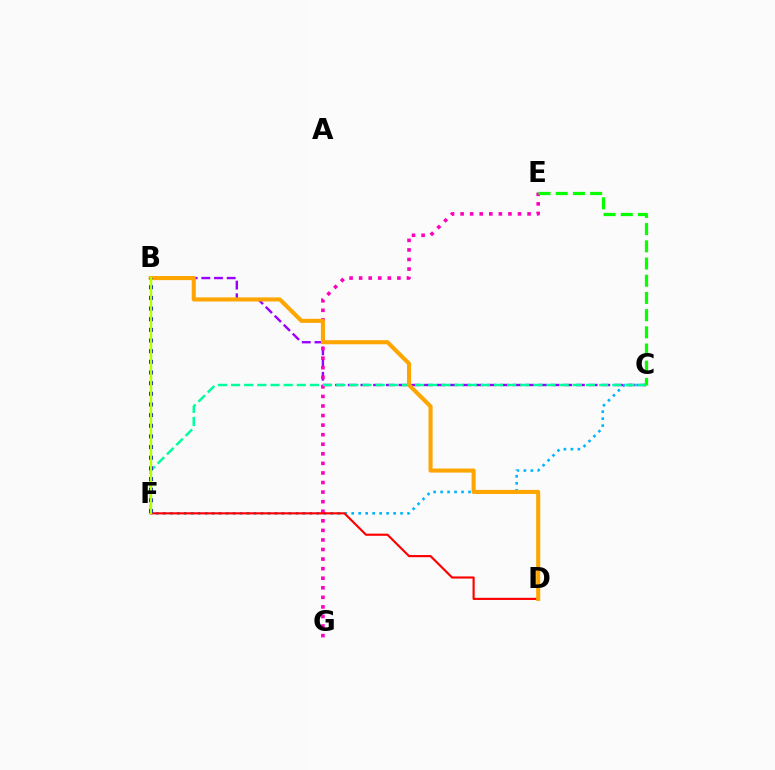{('C', 'F'): [{'color': '#00b5ff', 'line_style': 'dotted', 'thickness': 1.9}, {'color': '#00ff9d', 'line_style': 'dashed', 'thickness': 1.79}], ('B', 'C'): [{'color': '#9b00ff', 'line_style': 'dashed', 'thickness': 1.72}], ('E', 'G'): [{'color': '#ff00bd', 'line_style': 'dotted', 'thickness': 2.6}], ('D', 'F'): [{'color': '#ff0000', 'line_style': 'solid', 'thickness': 1.55}], ('B', 'D'): [{'color': '#ffa500', 'line_style': 'solid', 'thickness': 2.94}], ('C', 'E'): [{'color': '#08ff00', 'line_style': 'dashed', 'thickness': 2.34}], ('B', 'F'): [{'color': '#0010ff', 'line_style': 'dotted', 'thickness': 2.89}, {'color': '#b3ff00', 'line_style': 'solid', 'thickness': 1.74}]}